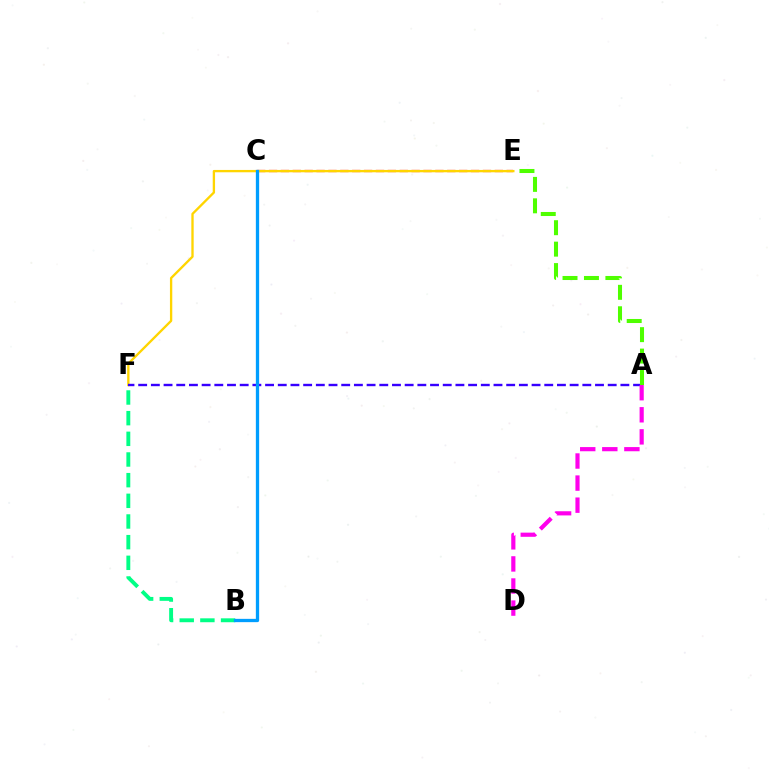{('C', 'E'): [{'color': '#ff0000', 'line_style': 'dashed', 'thickness': 1.61}], ('E', 'F'): [{'color': '#ffd500', 'line_style': 'solid', 'thickness': 1.68}], ('A', 'F'): [{'color': '#3700ff', 'line_style': 'dashed', 'thickness': 1.72}], ('A', 'D'): [{'color': '#ff00ed', 'line_style': 'dashed', 'thickness': 3.0}], ('B', 'F'): [{'color': '#00ff86', 'line_style': 'dashed', 'thickness': 2.81}], ('B', 'C'): [{'color': '#009eff', 'line_style': 'solid', 'thickness': 2.37}], ('A', 'E'): [{'color': '#4fff00', 'line_style': 'dashed', 'thickness': 2.91}]}